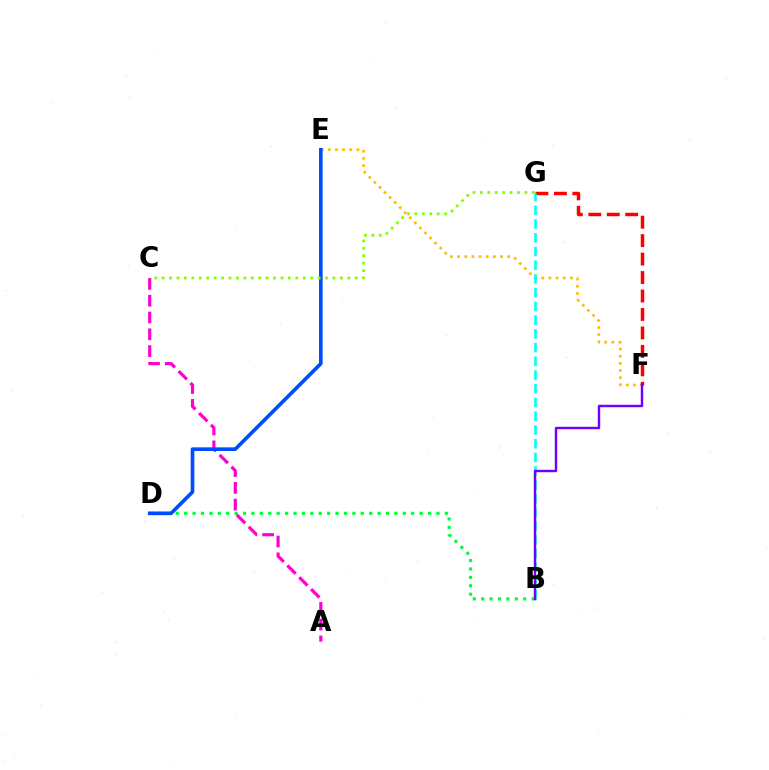{('E', 'F'): [{'color': '#ffbd00', 'line_style': 'dotted', 'thickness': 1.94}], ('F', 'G'): [{'color': '#ff0000', 'line_style': 'dashed', 'thickness': 2.51}], ('B', 'D'): [{'color': '#00ff39', 'line_style': 'dotted', 'thickness': 2.29}], ('B', 'G'): [{'color': '#00fff6', 'line_style': 'dashed', 'thickness': 1.87}], ('A', 'C'): [{'color': '#ff00cf', 'line_style': 'dashed', 'thickness': 2.28}], ('B', 'F'): [{'color': '#7200ff', 'line_style': 'solid', 'thickness': 1.76}], ('D', 'E'): [{'color': '#004bff', 'line_style': 'solid', 'thickness': 2.62}], ('C', 'G'): [{'color': '#84ff00', 'line_style': 'dotted', 'thickness': 2.02}]}